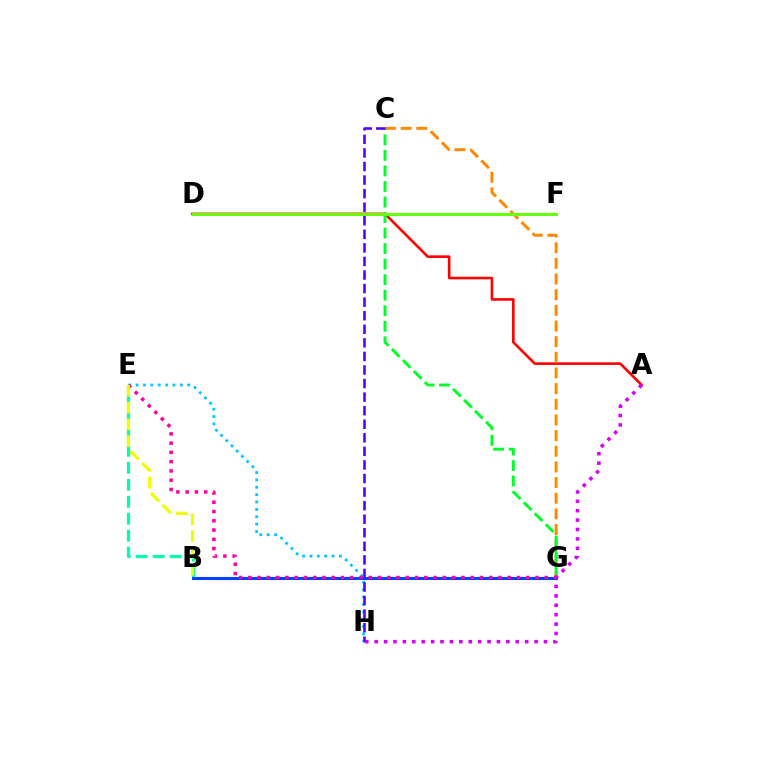{('E', 'H'): [{'color': '#00c7ff', 'line_style': 'dotted', 'thickness': 2.0}], ('A', 'D'): [{'color': '#ff0000', 'line_style': 'solid', 'thickness': 1.88}], ('C', 'G'): [{'color': '#ff8800', 'line_style': 'dashed', 'thickness': 2.13}, {'color': '#00ff27', 'line_style': 'dashed', 'thickness': 2.11}], ('B', 'E'): [{'color': '#00ffaf', 'line_style': 'dashed', 'thickness': 2.31}, {'color': '#eeff00', 'line_style': 'dashed', 'thickness': 2.28}], ('C', 'H'): [{'color': '#4f00ff', 'line_style': 'dashed', 'thickness': 1.84}], ('D', 'F'): [{'color': '#66ff00', 'line_style': 'solid', 'thickness': 2.14}], ('B', 'G'): [{'color': '#003fff', 'line_style': 'solid', 'thickness': 2.18}], ('A', 'H'): [{'color': '#d600ff', 'line_style': 'dotted', 'thickness': 2.56}], ('E', 'G'): [{'color': '#ff00a0', 'line_style': 'dotted', 'thickness': 2.52}]}